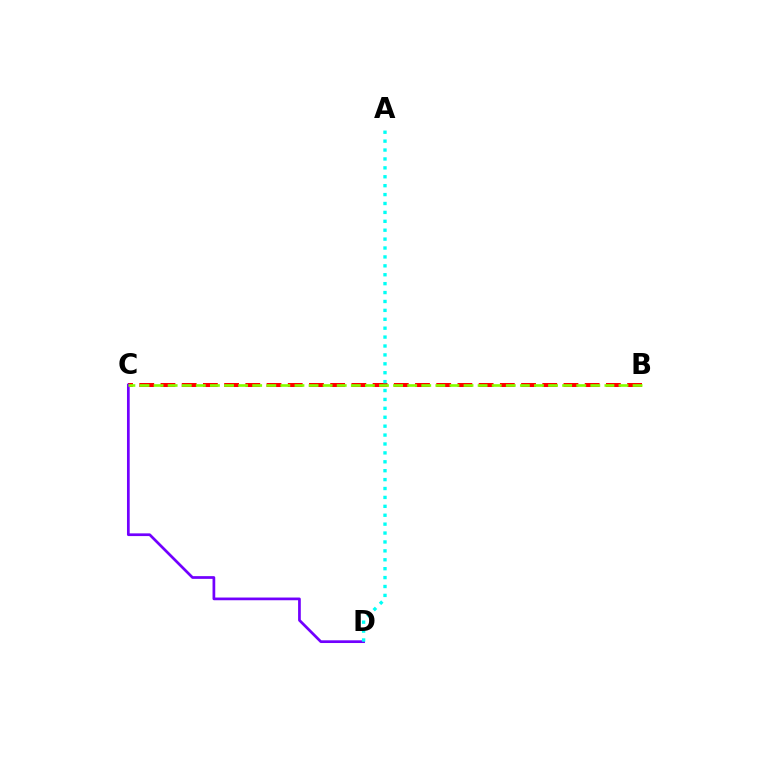{('B', 'C'): [{'color': '#ff0000', 'line_style': 'dashed', 'thickness': 2.88}, {'color': '#84ff00', 'line_style': 'dashed', 'thickness': 1.91}], ('C', 'D'): [{'color': '#7200ff', 'line_style': 'solid', 'thickness': 1.96}], ('A', 'D'): [{'color': '#00fff6', 'line_style': 'dotted', 'thickness': 2.42}]}